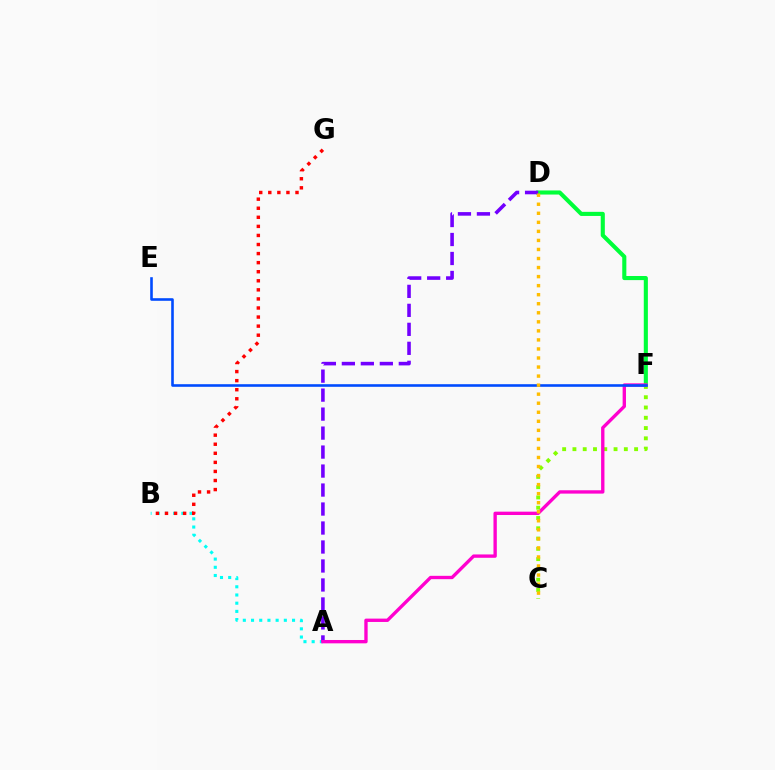{('D', 'F'): [{'color': '#00ff39', 'line_style': 'solid', 'thickness': 2.95}], ('A', 'B'): [{'color': '#00fff6', 'line_style': 'dotted', 'thickness': 2.23}], ('A', 'D'): [{'color': '#7200ff', 'line_style': 'dashed', 'thickness': 2.58}], ('C', 'F'): [{'color': '#84ff00', 'line_style': 'dotted', 'thickness': 2.79}], ('A', 'F'): [{'color': '#ff00cf', 'line_style': 'solid', 'thickness': 2.41}], ('E', 'F'): [{'color': '#004bff', 'line_style': 'solid', 'thickness': 1.87}], ('C', 'D'): [{'color': '#ffbd00', 'line_style': 'dotted', 'thickness': 2.46}], ('B', 'G'): [{'color': '#ff0000', 'line_style': 'dotted', 'thickness': 2.46}]}